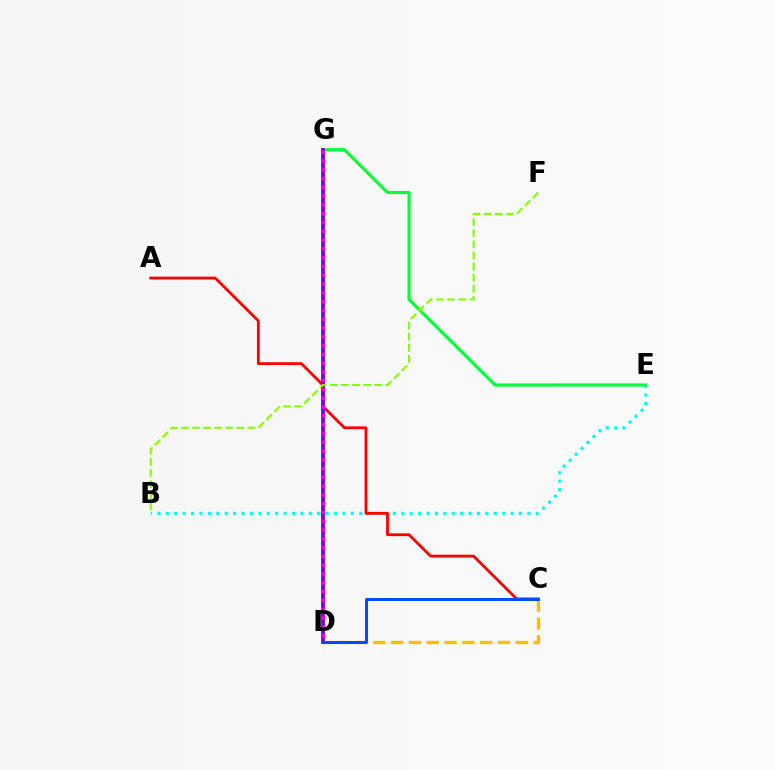{('B', 'E'): [{'color': '#00fff6', 'line_style': 'dotted', 'thickness': 2.28}], ('A', 'C'): [{'color': '#ff0000', 'line_style': 'solid', 'thickness': 2.03}], ('C', 'D'): [{'color': '#ffbd00', 'line_style': 'dashed', 'thickness': 2.42}, {'color': '#004bff', 'line_style': 'solid', 'thickness': 2.14}], ('E', 'G'): [{'color': '#00ff39', 'line_style': 'solid', 'thickness': 2.27}], ('D', 'G'): [{'color': '#7200ff', 'line_style': 'solid', 'thickness': 2.74}, {'color': '#ff00cf', 'line_style': 'dotted', 'thickness': 2.39}], ('B', 'F'): [{'color': '#84ff00', 'line_style': 'dashed', 'thickness': 1.51}]}